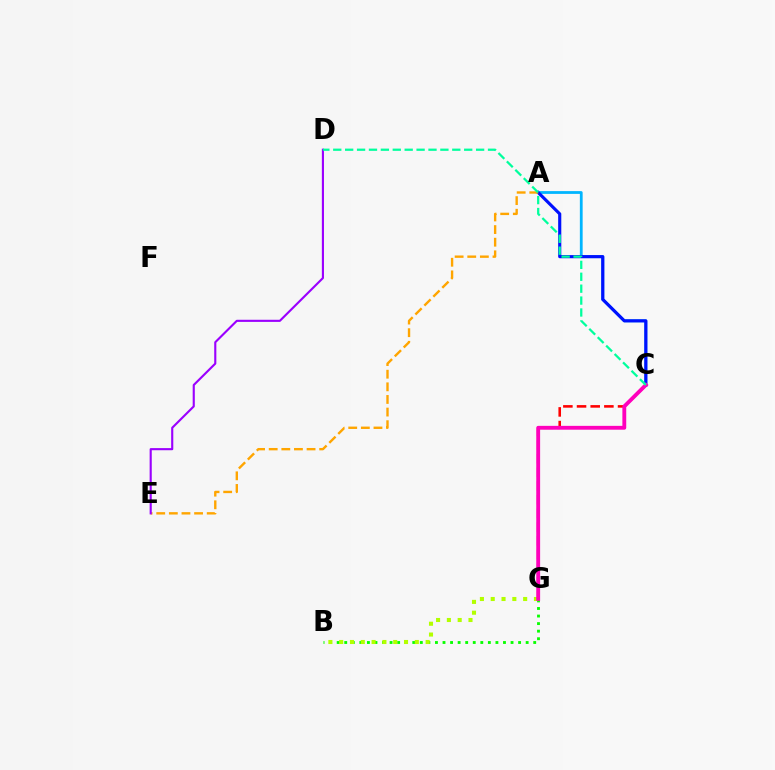{('A', 'C'): [{'color': '#00b5ff', 'line_style': 'solid', 'thickness': 2.0}, {'color': '#0010ff', 'line_style': 'solid', 'thickness': 2.25}], ('B', 'G'): [{'color': '#08ff00', 'line_style': 'dotted', 'thickness': 2.05}, {'color': '#b3ff00', 'line_style': 'dotted', 'thickness': 2.94}], ('C', 'G'): [{'color': '#ff0000', 'line_style': 'dashed', 'thickness': 1.86}, {'color': '#ff00bd', 'line_style': 'solid', 'thickness': 2.77}], ('A', 'E'): [{'color': '#ffa500', 'line_style': 'dashed', 'thickness': 1.71}], ('D', 'E'): [{'color': '#9b00ff', 'line_style': 'solid', 'thickness': 1.53}], ('C', 'D'): [{'color': '#00ff9d', 'line_style': 'dashed', 'thickness': 1.62}]}